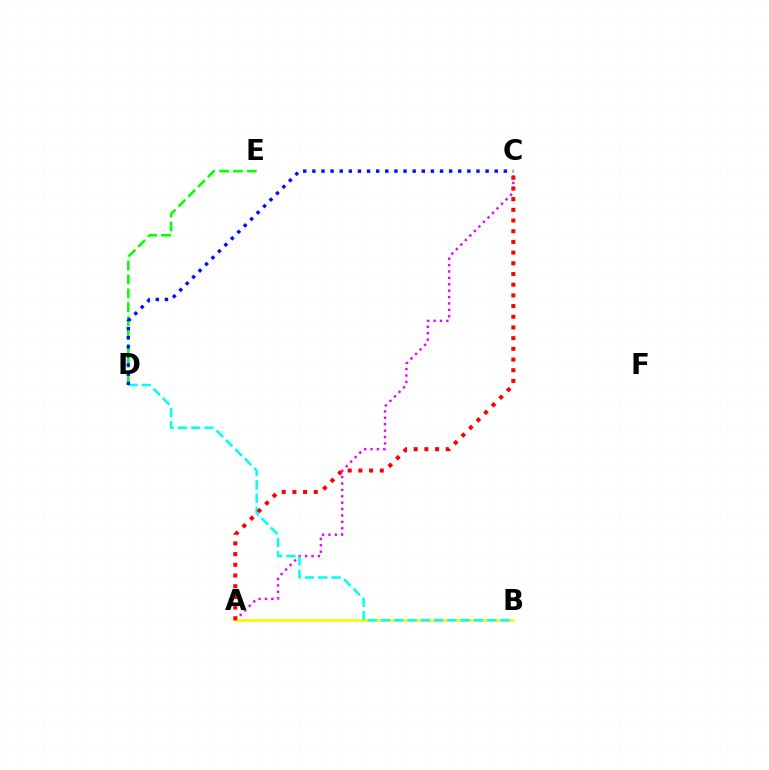{('D', 'E'): [{'color': '#08ff00', 'line_style': 'dashed', 'thickness': 1.88}], ('A', 'C'): [{'color': '#ee00ff', 'line_style': 'dotted', 'thickness': 1.74}, {'color': '#ff0000', 'line_style': 'dotted', 'thickness': 2.91}], ('A', 'B'): [{'color': '#fcf500', 'line_style': 'solid', 'thickness': 1.9}], ('B', 'D'): [{'color': '#00fff6', 'line_style': 'dashed', 'thickness': 1.8}], ('C', 'D'): [{'color': '#0010ff', 'line_style': 'dotted', 'thickness': 2.48}]}